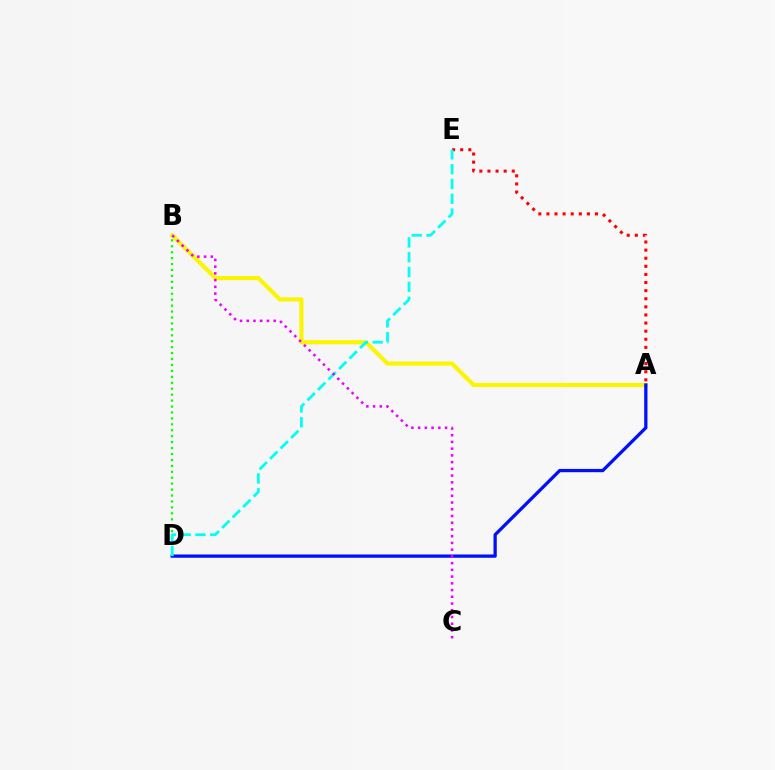{('B', 'D'): [{'color': '#08ff00', 'line_style': 'dotted', 'thickness': 1.61}], ('A', 'E'): [{'color': '#ff0000', 'line_style': 'dotted', 'thickness': 2.2}], ('A', 'B'): [{'color': '#fcf500', 'line_style': 'solid', 'thickness': 2.96}], ('A', 'D'): [{'color': '#0010ff', 'line_style': 'solid', 'thickness': 2.36}], ('D', 'E'): [{'color': '#00fff6', 'line_style': 'dashed', 'thickness': 2.01}], ('B', 'C'): [{'color': '#ee00ff', 'line_style': 'dotted', 'thickness': 1.83}]}